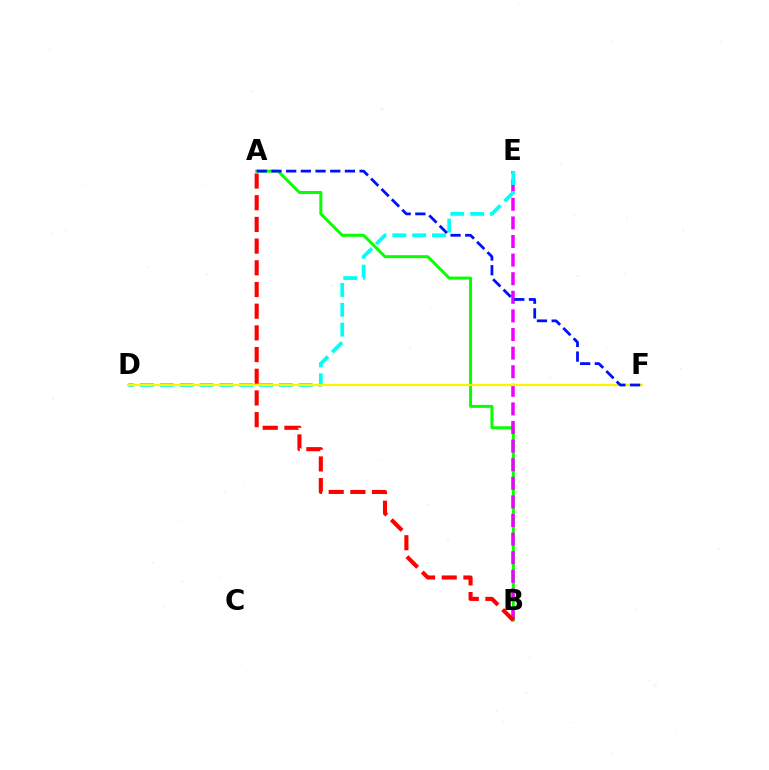{('A', 'B'): [{'color': '#08ff00', 'line_style': 'solid', 'thickness': 2.15}, {'color': '#ff0000', 'line_style': 'dashed', 'thickness': 2.95}], ('B', 'E'): [{'color': '#ee00ff', 'line_style': 'dashed', 'thickness': 2.53}], ('D', 'E'): [{'color': '#00fff6', 'line_style': 'dashed', 'thickness': 2.7}], ('D', 'F'): [{'color': '#fcf500', 'line_style': 'solid', 'thickness': 1.61}], ('A', 'F'): [{'color': '#0010ff', 'line_style': 'dashed', 'thickness': 2.0}]}